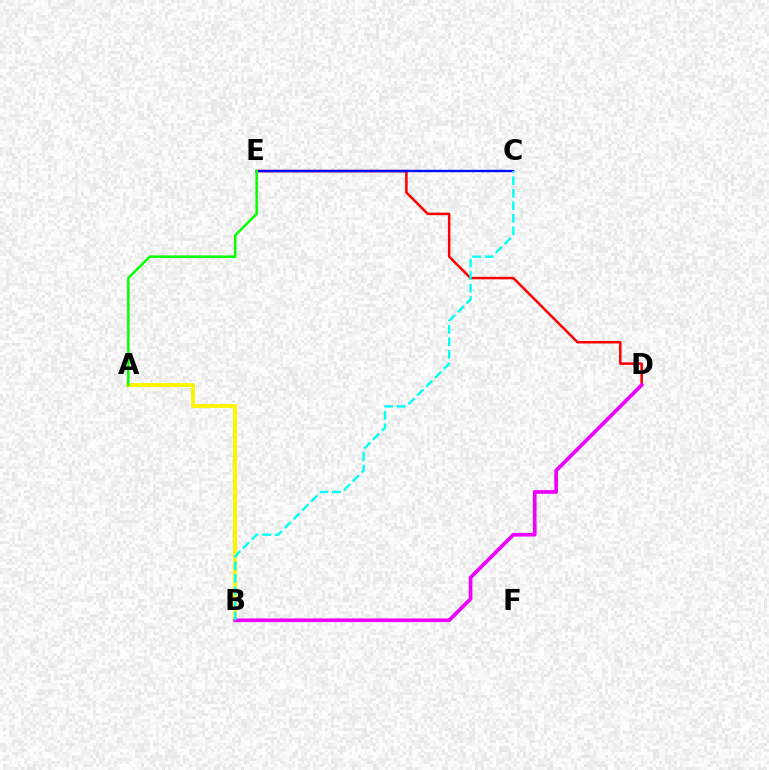{('D', 'E'): [{'color': '#ff0000', 'line_style': 'solid', 'thickness': 1.81}], ('C', 'E'): [{'color': '#0010ff', 'line_style': 'solid', 'thickness': 1.73}], ('A', 'B'): [{'color': '#fcf500', 'line_style': 'solid', 'thickness': 2.78}], ('A', 'E'): [{'color': '#08ff00', 'line_style': 'solid', 'thickness': 1.81}], ('B', 'D'): [{'color': '#ee00ff', 'line_style': 'solid', 'thickness': 2.66}], ('B', 'C'): [{'color': '#00fff6', 'line_style': 'dashed', 'thickness': 1.7}]}